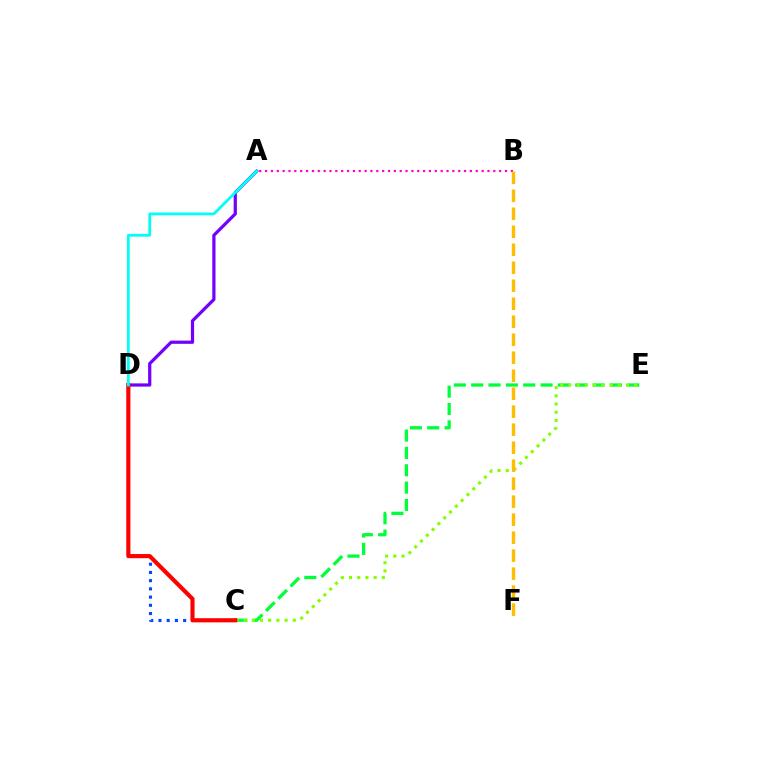{('C', 'E'): [{'color': '#00ff39', 'line_style': 'dashed', 'thickness': 2.36}, {'color': '#84ff00', 'line_style': 'dotted', 'thickness': 2.23}], ('A', 'B'): [{'color': '#ff00cf', 'line_style': 'dotted', 'thickness': 1.59}], ('C', 'D'): [{'color': '#004bff', 'line_style': 'dotted', 'thickness': 2.23}, {'color': '#ff0000', 'line_style': 'solid', 'thickness': 2.97}], ('A', 'D'): [{'color': '#7200ff', 'line_style': 'solid', 'thickness': 2.32}, {'color': '#00fff6', 'line_style': 'solid', 'thickness': 2.02}], ('B', 'F'): [{'color': '#ffbd00', 'line_style': 'dashed', 'thickness': 2.44}]}